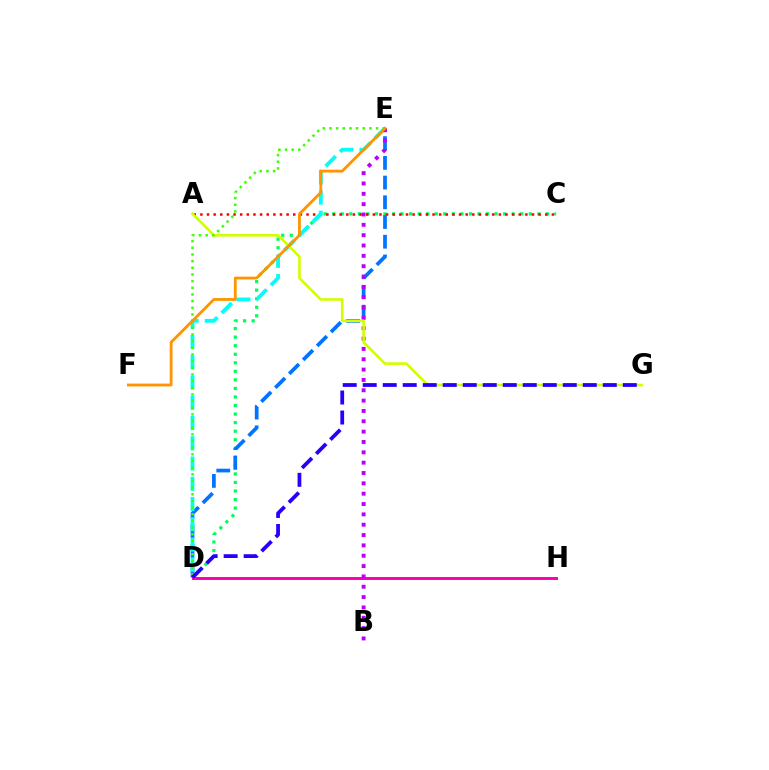{('D', 'H'): [{'color': '#ff00ac', 'line_style': 'solid', 'thickness': 2.13}], ('C', 'D'): [{'color': '#00ff5c', 'line_style': 'dotted', 'thickness': 2.32}], ('A', 'C'): [{'color': '#ff0000', 'line_style': 'dotted', 'thickness': 1.8}], ('D', 'E'): [{'color': '#0074ff', 'line_style': 'dashed', 'thickness': 2.68}, {'color': '#00fff6', 'line_style': 'dashed', 'thickness': 2.75}, {'color': '#3dff00', 'line_style': 'dotted', 'thickness': 1.81}], ('B', 'E'): [{'color': '#b900ff', 'line_style': 'dotted', 'thickness': 2.81}], ('A', 'G'): [{'color': '#d1ff00', 'line_style': 'solid', 'thickness': 1.89}], ('D', 'G'): [{'color': '#2500ff', 'line_style': 'dashed', 'thickness': 2.72}], ('E', 'F'): [{'color': '#ff9400', 'line_style': 'solid', 'thickness': 2.02}]}